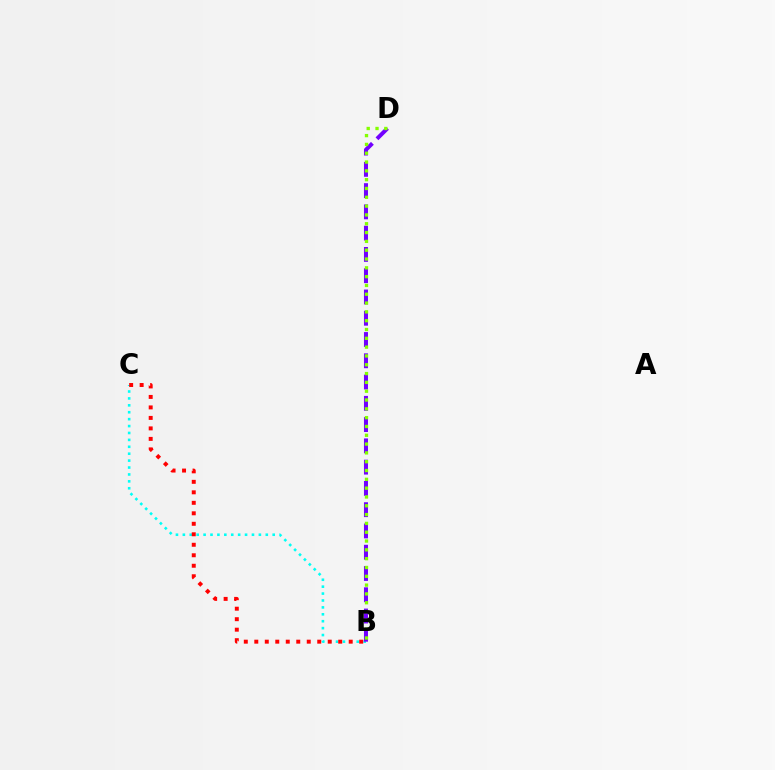{('B', 'C'): [{'color': '#00fff6', 'line_style': 'dotted', 'thickness': 1.88}, {'color': '#ff0000', 'line_style': 'dotted', 'thickness': 2.85}], ('B', 'D'): [{'color': '#7200ff', 'line_style': 'dashed', 'thickness': 2.89}, {'color': '#84ff00', 'line_style': 'dotted', 'thickness': 2.39}]}